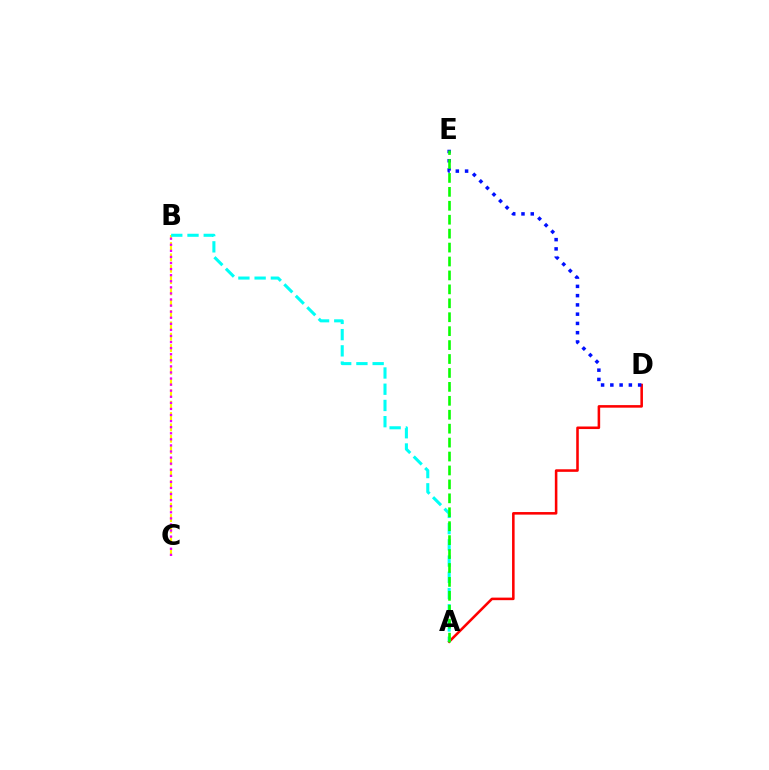{('B', 'C'): [{'color': '#fcf500', 'line_style': 'dashed', 'thickness': 1.54}, {'color': '#ee00ff', 'line_style': 'dotted', 'thickness': 1.65}], ('A', 'D'): [{'color': '#ff0000', 'line_style': 'solid', 'thickness': 1.84}], ('A', 'B'): [{'color': '#00fff6', 'line_style': 'dashed', 'thickness': 2.2}], ('D', 'E'): [{'color': '#0010ff', 'line_style': 'dotted', 'thickness': 2.52}], ('A', 'E'): [{'color': '#08ff00', 'line_style': 'dashed', 'thickness': 1.89}]}